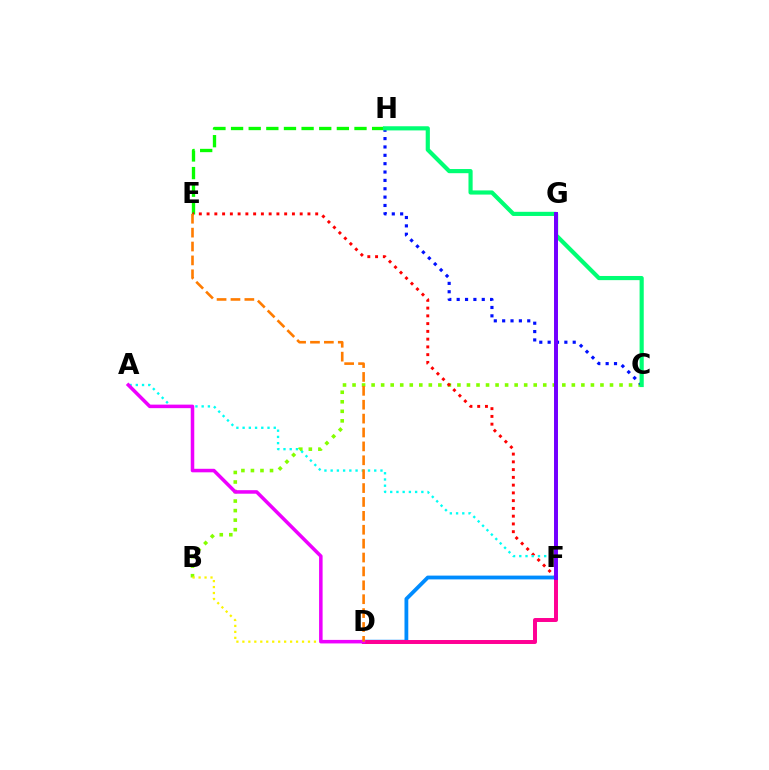{('B', 'C'): [{'color': '#84ff00', 'line_style': 'dotted', 'thickness': 2.59}], ('E', 'H'): [{'color': '#08ff00', 'line_style': 'dashed', 'thickness': 2.4}], ('E', 'F'): [{'color': '#ff0000', 'line_style': 'dotted', 'thickness': 2.11}], ('C', 'H'): [{'color': '#0010ff', 'line_style': 'dotted', 'thickness': 2.27}, {'color': '#00ff74', 'line_style': 'solid', 'thickness': 3.0}], ('D', 'F'): [{'color': '#008cff', 'line_style': 'solid', 'thickness': 2.73}, {'color': '#ff0094', 'line_style': 'solid', 'thickness': 2.86}], ('A', 'F'): [{'color': '#00fff6', 'line_style': 'dotted', 'thickness': 1.69}], ('B', 'D'): [{'color': '#fcf500', 'line_style': 'dotted', 'thickness': 1.62}], ('F', 'G'): [{'color': '#7200ff', 'line_style': 'solid', 'thickness': 2.85}], ('A', 'D'): [{'color': '#ee00ff', 'line_style': 'solid', 'thickness': 2.54}], ('D', 'E'): [{'color': '#ff7c00', 'line_style': 'dashed', 'thickness': 1.89}]}